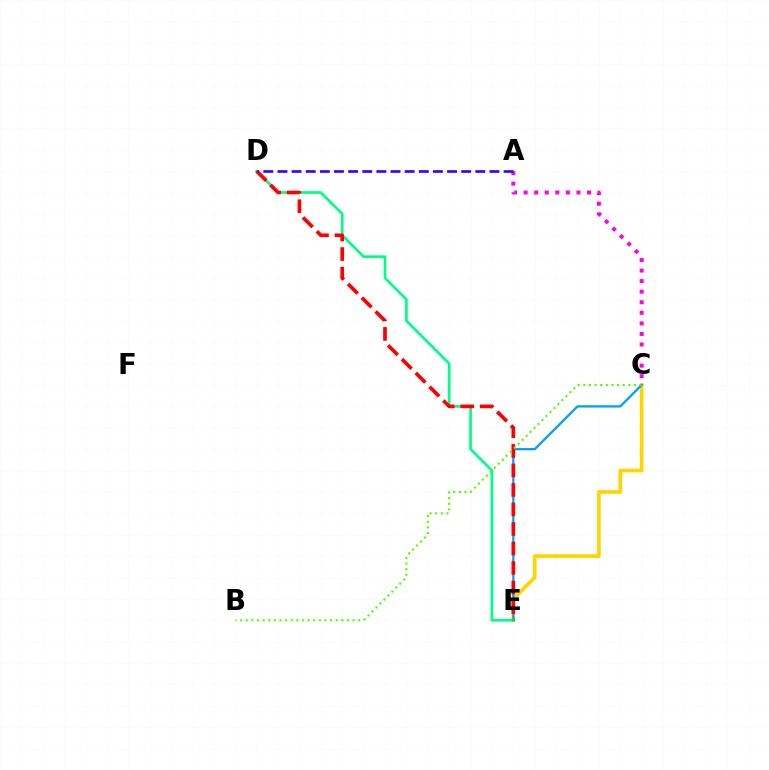{('C', 'E'): [{'color': '#ffd500', 'line_style': 'solid', 'thickness': 2.66}, {'color': '#009eff', 'line_style': 'solid', 'thickness': 1.64}], ('D', 'E'): [{'color': '#00ff86', 'line_style': 'solid', 'thickness': 1.93}, {'color': '#ff0000', 'line_style': 'dashed', 'thickness': 2.65}], ('B', 'C'): [{'color': '#4fff00', 'line_style': 'dotted', 'thickness': 1.53}], ('A', 'C'): [{'color': '#ff00ed', 'line_style': 'dotted', 'thickness': 2.87}], ('A', 'D'): [{'color': '#3700ff', 'line_style': 'dashed', 'thickness': 1.92}]}